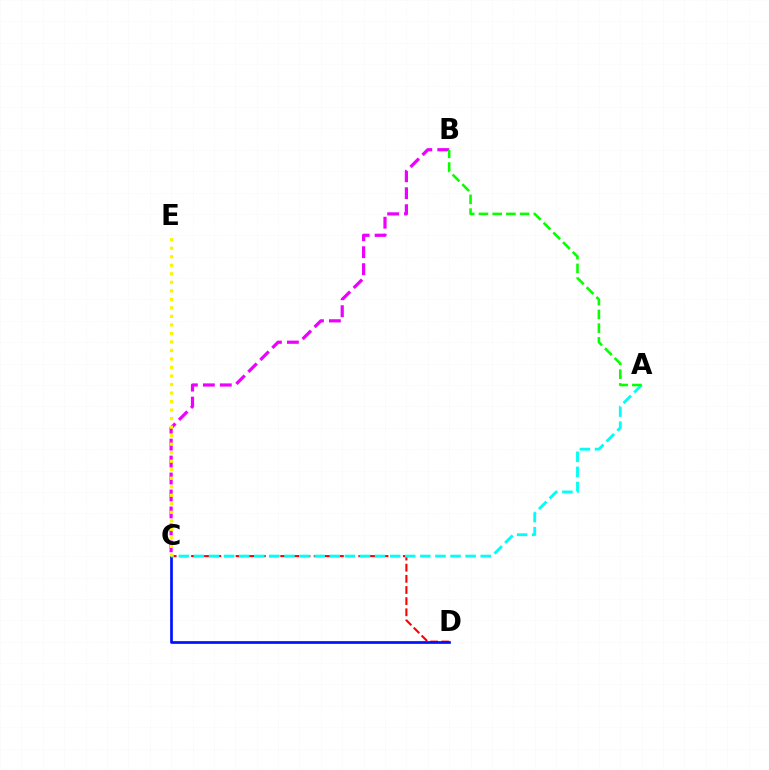{('C', 'D'): [{'color': '#ff0000', 'line_style': 'dashed', 'thickness': 1.51}, {'color': '#0010ff', 'line_style': 'solid', 'thickness': 1.94}], ('A', 'C'): [{'color': '#00fff6', 'line_style': 'dashed', 'thickness': 2.05}], ('B', 'C'): [{'color': '#ee00ff', 'line_style': 'dashed', 'thickness': 2.3}], ('C', 'E'): [{'color': '#fcf500', 'line_style': 'dotted', 'thickness': 2.31}], ('A', 'B'): [{'color': '#08ff00', 'line_style': 'dashed', 'thickness': 1.86}]}